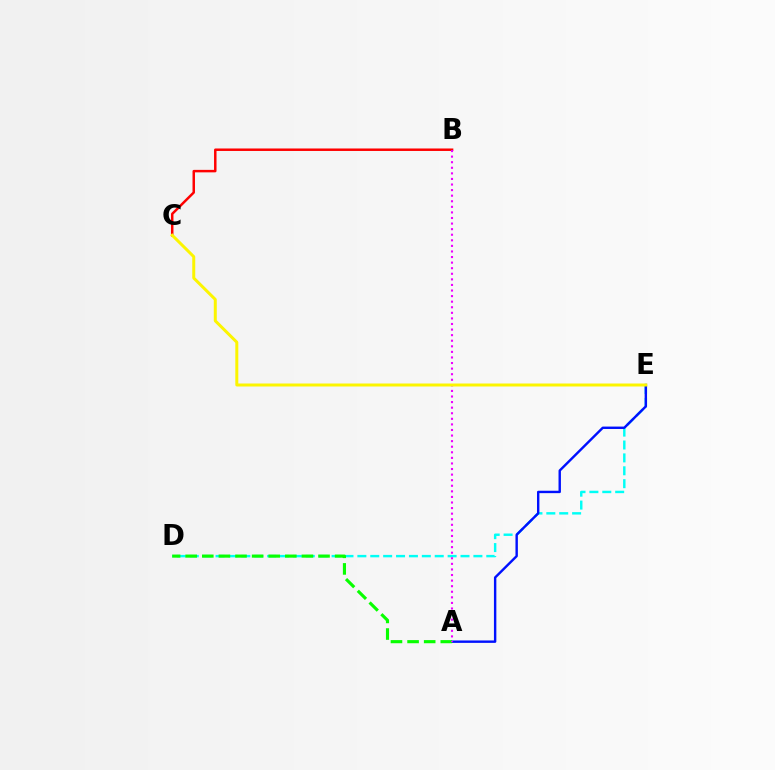{('B', 'C'): [{'color': '#ff0000', 'line_style': 'solid', 'thickness': 1.79}], ('D', 'E'): [{'color': '#00fff6', 'line_style': 'dashed', 'thickness': 1.75}], ('A', 'E'): [{'color': '#0010ff', 'line_style': 'solid', 'thickness': 1.73}], ('A', 'D'): [{'color': '#08ff00', 'line_style': 'dashed', 'thickness': 2.26}], ('A', 'B'): [{'color': '#ee00ff', 'line_style': 'dotted', 'thickness': 1.52}], ('C', 'E'): [{'color': '#fcf500', 'line_style': 'solid', 'thickness': 2.15}]}